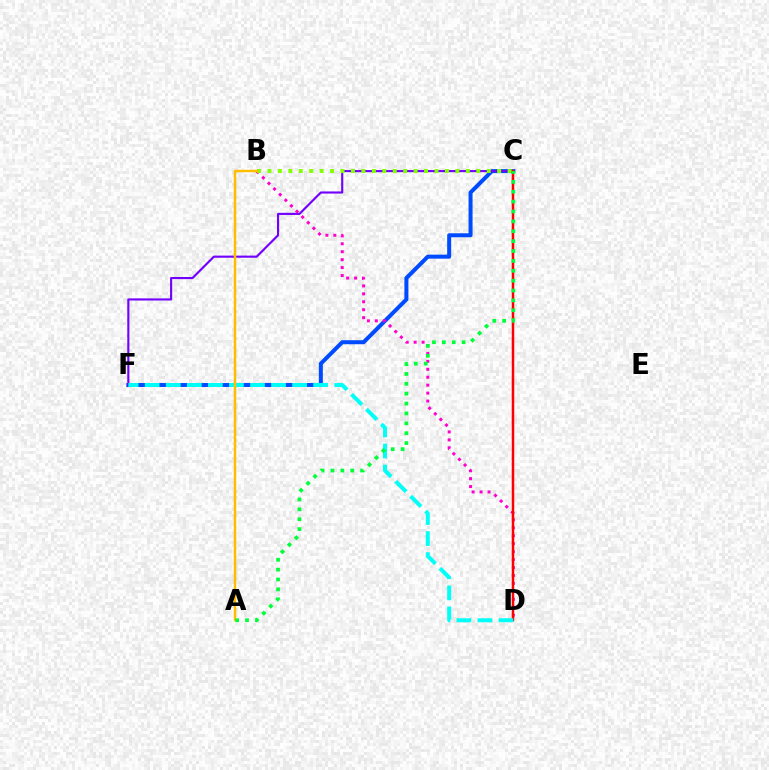{('C', 'F'): [{'color': '#004bff', 'line_style': 'solid', 'thickness': 2.89}, {'color': '#7200ff', 'line_style': 'solid', 'thickness': 1.53}], ('B', 'D'): [{'color': '#ff00cf', 'line_style': 'dotted', 'thickness': 2.16}], ('C', 'D'): [{'color': '#ff0000', 'line_style': 'solid', 'thickness': 1.79}], ('B', 'C'): [{'color': '#84ff00', 'line_style': 'dotted', 'thickness': 2.84}], ('D', 'F'): [{'color': '#00fff6', 'line_style': 'dashed', 'thickness': 2.86}], ('A', 'B'): [{'color': '#ffbd00', 'line_style': 'solid', 'thickness': 1.79}], ('A', 'C'): [{'color': '#00ff39', 'line_style': 'dotted', 'thickness': 2.68}]}